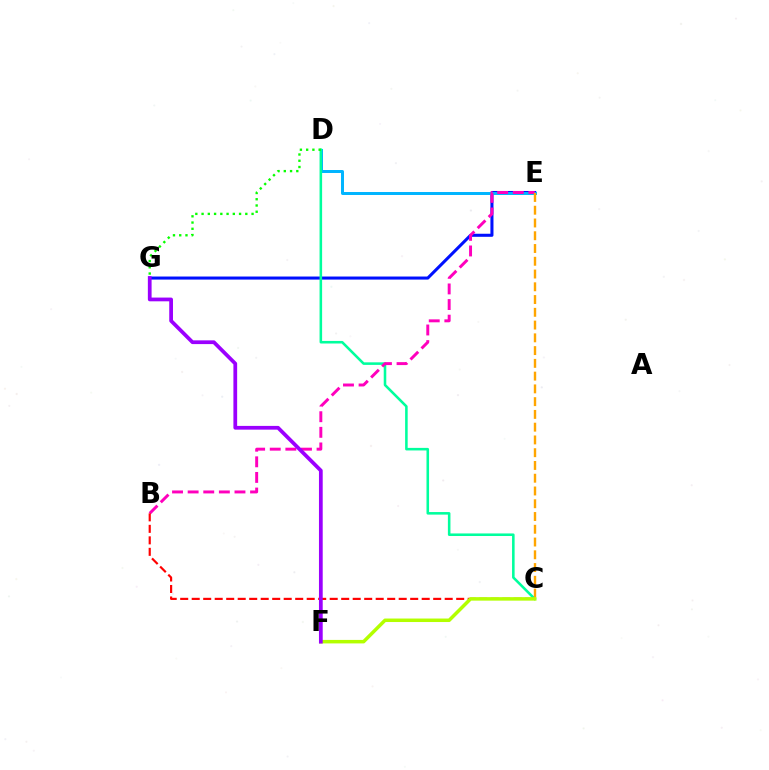{('E', 'G'): [{'color': '#0010ff', 'line_style': 'solid', 'thickness': 2.2}], ('D', 'E'): [{'color': '#00b5ff', 'line_style': 'solid', 'thickness': 2.15}], ('C', 'D'): [{'color': '#00ff9d', 'line_style': 'solid', 'thickness': 1.84}], ('B', 'E'): [{'color': '#ff00bd', 'line_style': 'dashed', 'thickness': 2.12}], ('D', 'G'): [{'color': '#08ff00', 'line_style': 'dotted', 'thickness': 1.7}], ('C', 'E'): [{'color': '#ffa500', 'line_style': 'dashed', 'thickness': 1.73}], ('B', 'C'): [{'color': '#ff0000', 'line_style': 'dashed', 'thickness': 1.56}], ('C', 'F'): [{'color': '#b3ff00', 'line_style': 'solid', 'thickness': 2.52}], ('F', 'G'): [{'color': '#9b00ff', 'line_style': 'solid', 'thickness': 2.7}]}